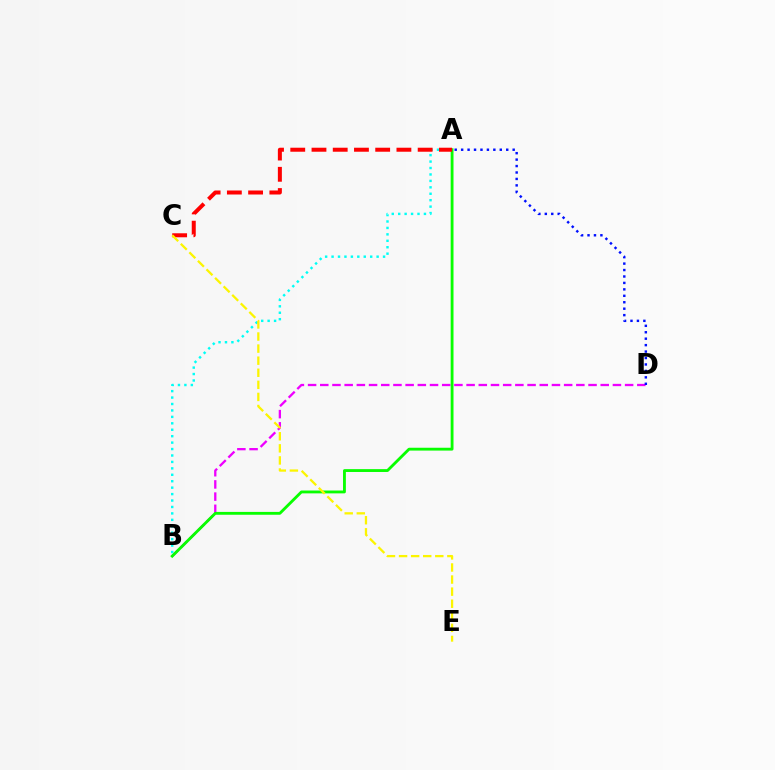{('A', 'B'): [{'color': '#00fff6', 'line_style': 'dotted', 'thickness': 1.75}, {'color': '#08ff00', 'line_style': 'solid', 'thickness': 2.05}], ('B', 'D'): [{'color': '#ee00ff', 'line_style': 'dashed', 'thickness': 1.66}], ('A', 'D'): [{'color': '#0010ff', 'line_style': 'dotted', 'thickness': 1.75}], ('A', 'C'): [{'color': '#ff0000', 'line_style': 'dashed', 'thickness': 2.88}], ('C', 'E'): [{'color': '#fcf500', 'line_style': 'dashed', 'thickness': 1.64}]}